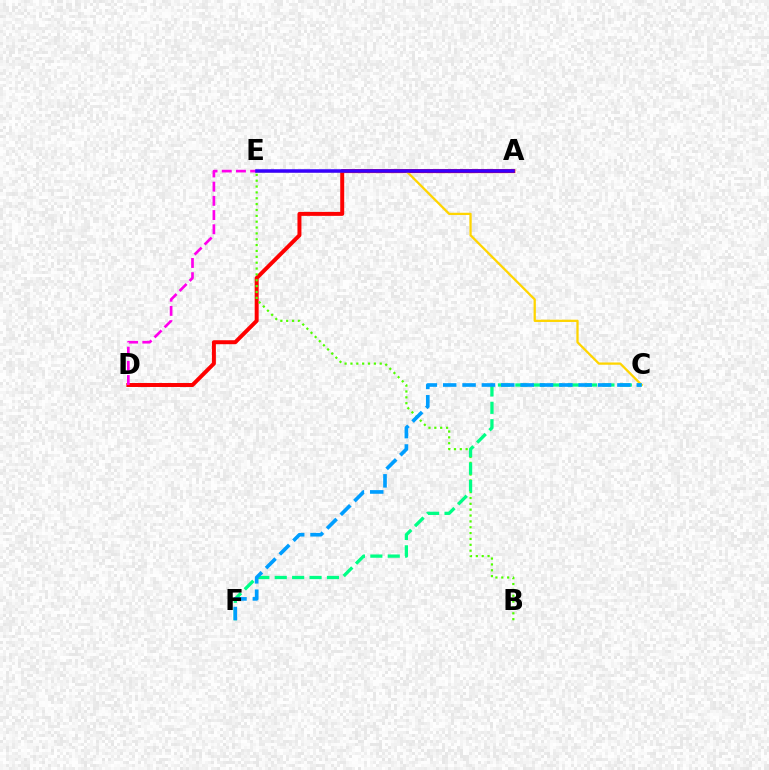{('A', 'D'): [{'color': '#ff0000', 'line_style': 'solid', 'thickness': 2.86}], ('C', 'E'): [{'color': '#ffd500', 'line_style': 'solid', 'thickness': 1.64}], ('B', 'E'): [{'color': '#4fff00', 'line_style': 'dotted', 'thickness': 1.59}], ('C', 'F'): [{'color': '#00ff86', 'line_style': 'dashed', 'thickness': 2.37}, {'color': '#009eff', 'line_style': 'dashed', 'thickness': 2.63}], ('D', 'E'): [{'color': '#ff00ed', 'line_style': 'dashed', 'thickness': 1.93}], ('A', 'E'): [{'color': '#3700ff', 'line_style': 'solid', 'thickness': 2.54}]}